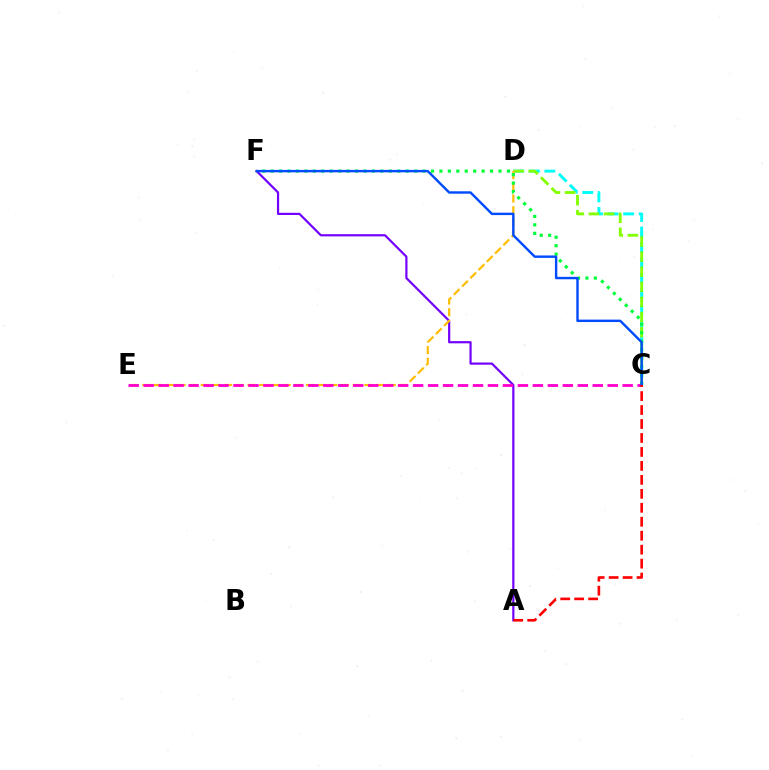{('A', 'F'): [{'color': '#7200ff', 'line_style': 'solid', 'thickness': 1.58}], ('C', 'D'): [{'color': '#00fff6', 'line_style': 'dashed', 'thickness': 2.11}, {'color': '#84ff00', 'line_style': 'dashed', 'thickness': 2.05}], ('D', 'E'): [{'color': '#ffbd00', 'line_style': 'dashed', 'thickness': 1.59}], ('C', 'F'): [{'color': '#00ff39', 'line_style': 'dotted', 'thickness': 2.29}, {'color': '#004bff', 'line_style': 'solid', 'thickness': 1.74}], ('C', 'E'): [{'color': '#ff00cf', 'line_style': 'dashed', 'thickness': 2.03}], ('A', 'C'): [{'color': '#ff0000', 'line_style': 'dashed', 'thickness': 1.9}]}